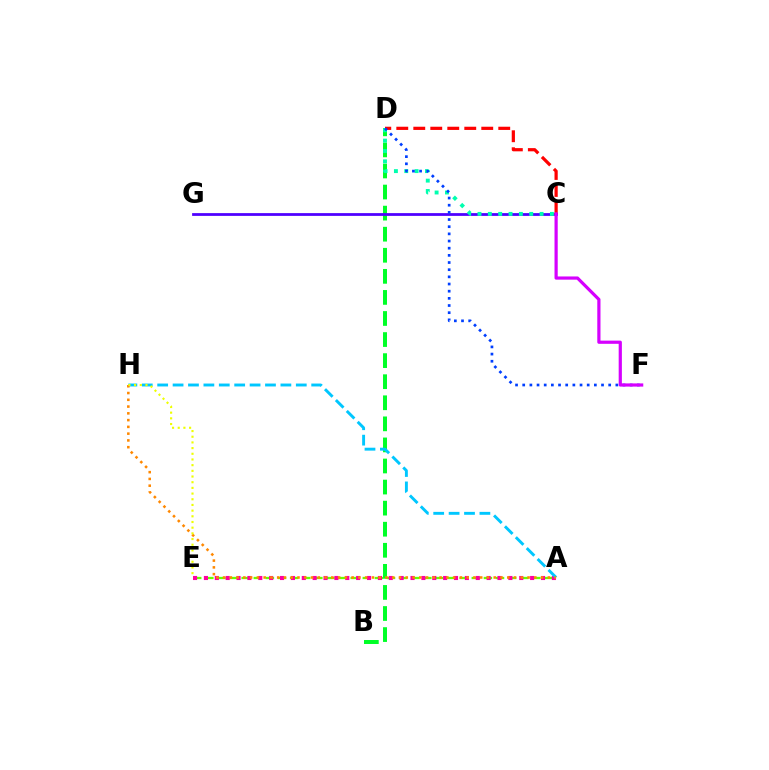{('A', 'E'): [{'color': '#66ff00', 'line_style': 'dashed', 'thickness': 1.65}, {'color': '#ff00a0', 'line_style': 'dotted', 'thickness': 2.95}], ('B', 'D'): [{'color': '#00ff27', 'line_style': 'dashed', 'thickness': 2.86}], ('C', 'G'): [{'color': '#4f00ff', 'line_style': 'solid', 'thickness': 1.99}], ('C', 'D'): [{'color': '#00ffaf', 'line_style': 'dotted', 'thickness': 2.81}, {'color': '#ff0000', 'line_style': 'dashed', 'thickness': 2.31}], ('A', 'H'): [{'color': '#00c7ff', 'line_style': 'dashed', 'thickness': 2.09}, {'color': '#ff8800', 'line_style': 'dotted', 'thickness': 1.84}], ('D', 'F'): [{'color': '#003fff', 'line_style': 'dotted', 'thickness': 1.95}], ('C', 'F'): [{'color': '#d600ff', 'line_style': 'solid', 'thickness': 2.3}], ('E', 'H'): [{'color': '#eeff00', 'line_style': 'dotted', 'thickness': 1.54}]}